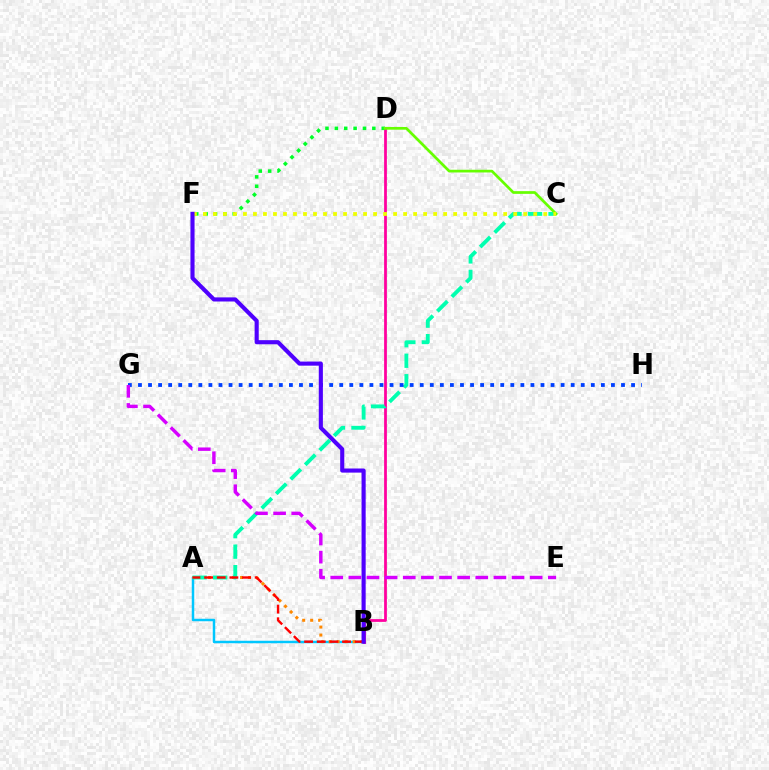{('A', 'B'): [{'color': '#00c7ff', 'line_style': 'solid', 'thickness': 1.78}, {'color': '#ff8800', 'line_style': 'dotted', 'thickness': 2.17}, {'color': '#ff0000', 'line_style': 'dashed', 'thickness': 1.72}], ('B', 'D'): [{'color': '#ff00a0', 'line_style': 'solid', 'thickness': 1.99}], ('A', 'C'): [{'color': '#00ffaf', 'line_style': 'dashed', 'thickness': 2.78}], ('D', 'F'): [{'color': '#00ff27', 'line_style': 'dotted', 'thickness': 2.55}], ('C', 'D'): [{'color': '#66ff00', 'line_style': 'solid', 'thickness': 1.95}], ('G', 'H'): [{'color': '#003fff', 'line_style': 'dotted', 'thickness': 2.73}], ('C', 'F'): [{'color': '#eeff00', 'line_style': 'dotted', 'thickness': 2.72}], ('E', 'G'): [{'color': '#d600ff', 'line_style': 'dashed', 'thickness': 2.46}], ('B', 'F'): [{'color': '#4f00ff', 'line_style': 'solid', 'thickness': 2.96}]}